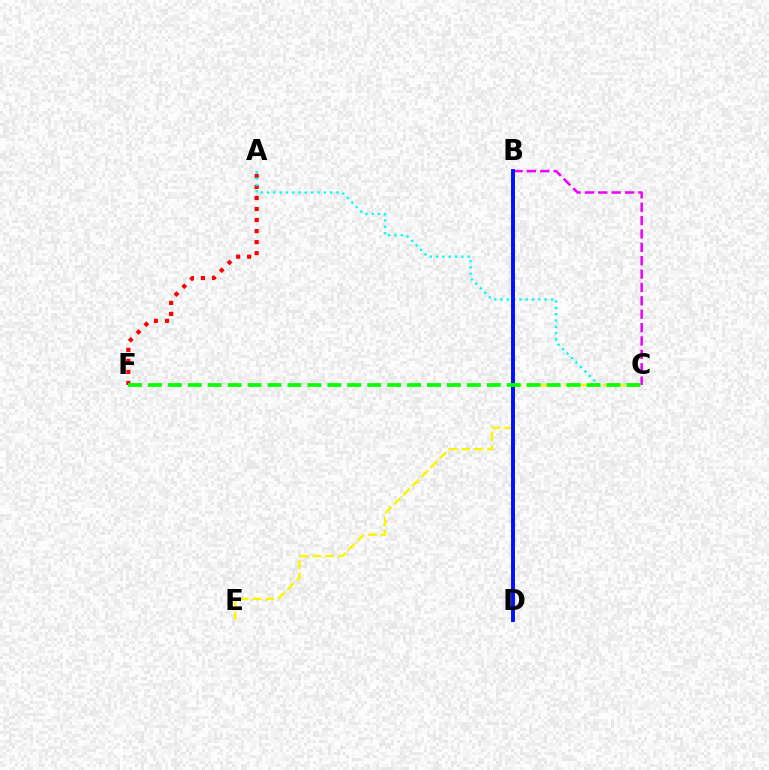{('B', 'C'): [{'color': '#ee00ff', 'line_style': 'dashed', 'thickness': 1.82}], ('A', 'F'): [{'color': '#ff0000', 'line_style': 'dotted', 'thickness': 3.0}], ('A', 'C'): [{'color': '#00fff6', 'line_style': 'dotted', 'thickness': 1.71}], ('C', 'E'): [{'color': '#fcf500', 'line_style': 'dashed', 'thickness': 1.75}], ('B', 'D'): [{'color': '#0010ff', 'line_style': 'solid', 'thickness': 2.82}], ('C', 'F'): [{'color': '#08ff00', 'line_style': 'dashed', 'thickness': 2.71}]}